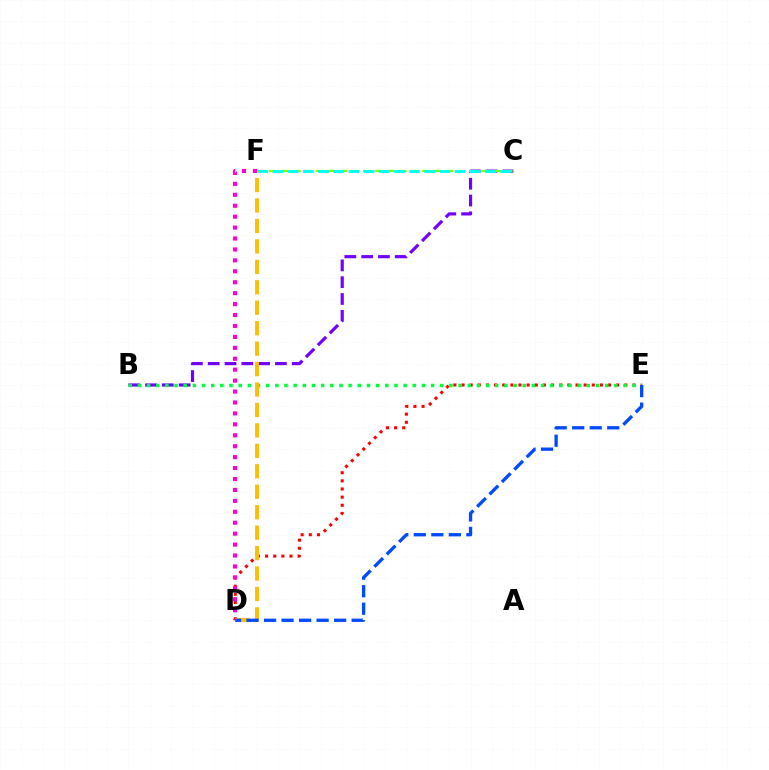{('B', 'C'): [{'color': '#7200ff', 'line_style': 'dashed', 'thickness': 2.28}], ('D', 'E'): [{'color': '#ff0000', 'line_style': 'dotted', 'thickness': 2.21}, {'color': '#004bff', 'line_style': 'dashed', 'thickness': 2.38}], ('C', 'F'): [{'color': '#84ff00', 'line_style': 'dashed', 'thickness': 1.6}, {'color': '#00fff6', 'line_style': 'dashed', 'thickness': 2.06}], ('B', 'E'): [{'color': '#00ff39', 'line_style': 'dotted', 'thickness': 2.49}], ('D', 'F'): [{'color': '#ffbd00', 'line_style': 'dashed', 'thickness': 2.78}, {'color': '#ff00cf', 'line_style': 'dotted', 'thickness': 2.97}]}